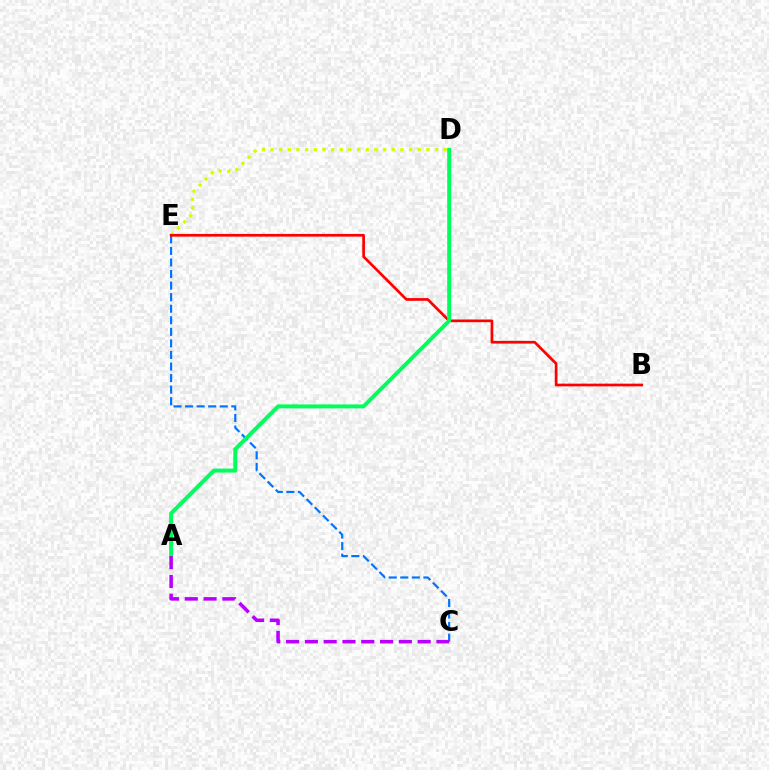{('C', 'E'): [{'color': '#0074ff', 'line_style': 'dashed', 'thickness': 1.57}], ('D', 'E'): [{'color': '#d1ff00', 'line_style': 'dotted', 'thickness': 2.35}], ('B', 'E'): [{'color': '#ff0000', 'line_style': 'solid', 'thickness': 1.95}], ('A', 'D'): [{'color': '#00ff5c', 'line_style': 'solid', 'thickness': 2.84}], ('A', 'C'): [{'color': '#b900ff', 'line_style': 'dashed', 'thickness': 2.55}]}